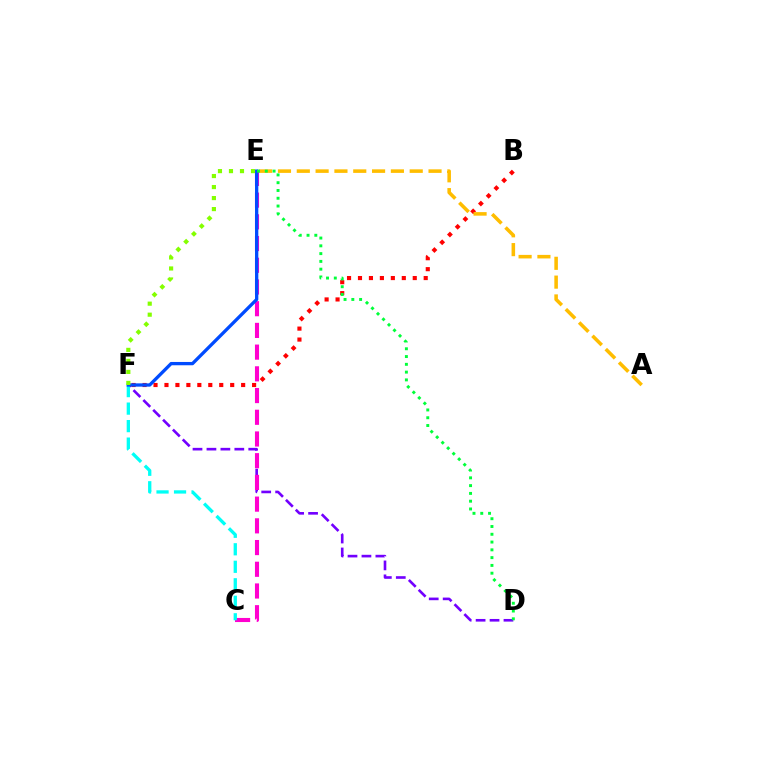{('D', 'F'): [{'color': '#7200ff', 'line_style': 'dashed', 'thickness': 1.89}], ('C', 'E'): [{'color': '#ff00cf', 'line_style': 'dashed', 'thickness': 2.95}], ('C', 'F'): [{'color': '#00fff6', 'line_style': 'dashed', 'thickness': 2.38}], ('B', 'F'): [{'color': '#ff0000', 'line_style': 'dotted', 'thickness': 2.98}], ('A', 'E'): [{'color': '#ffbd00', 'line_style': 'dashed', 'thickness': 2.56}], ('E', 'F'): [{'color': '#004bff', 'line_style': 'solid', 'thickness': 2.38}, {'color': '#84ff00', 'line_style': 'dotted', 'thickness': 2.99}], ('D', 'E'): [{'color': '#00ff39', 'line_style': 'dotted', 'thickness': 2.11}]}